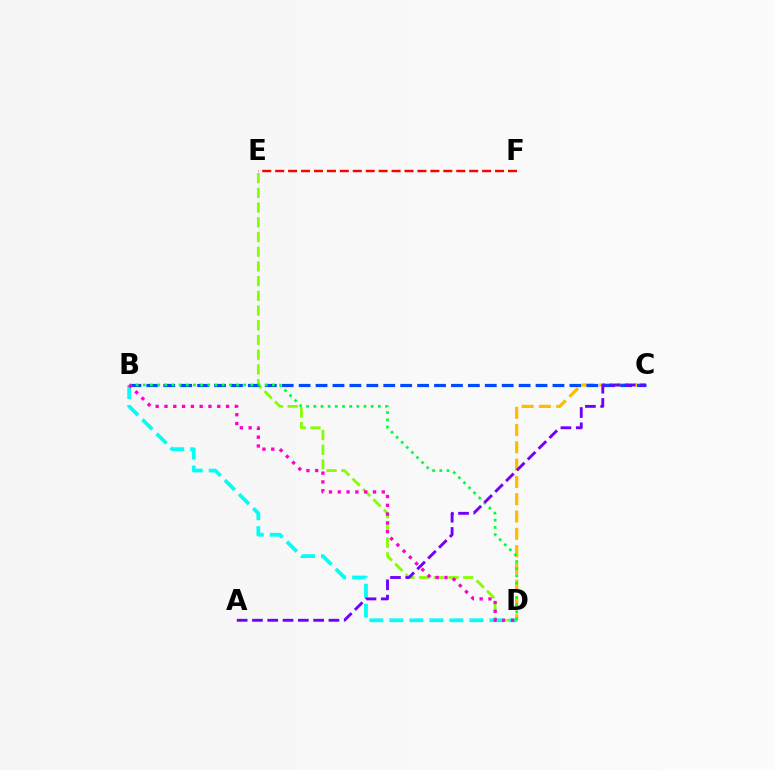{('D', 'E'): [{'color': '#84ff00', 'line_style': 'dashed', 'thickness': 2.0}], ('C', 'D'): [{'color': '#ffbd00', 'line_style': 'dashed', 'thickness': 2.35}], ('B', 'D'): [{'color': '#00fff6', 'line_style': 'dashed', 'thickness': 2.72}, {'color': '#00ff39', 'line_style': 'dotted', 'thickness': 1.95}, {'color': '#ff00cf', 'line_style': 'dotted', 'thickness': 2.39}], ('B', 'C'): [{'color': '#004bff', 'line_style': 'dashed', 'thickness': 2.3}], ('E', 'F'): [{'color': '#ff0000', 'line_style': 'dashed', 'thickness': 1.76}], ('A', 'C'): [{'color': '#7200ff', 'line_style': 'dashed', 'thickness': 2.08}]}